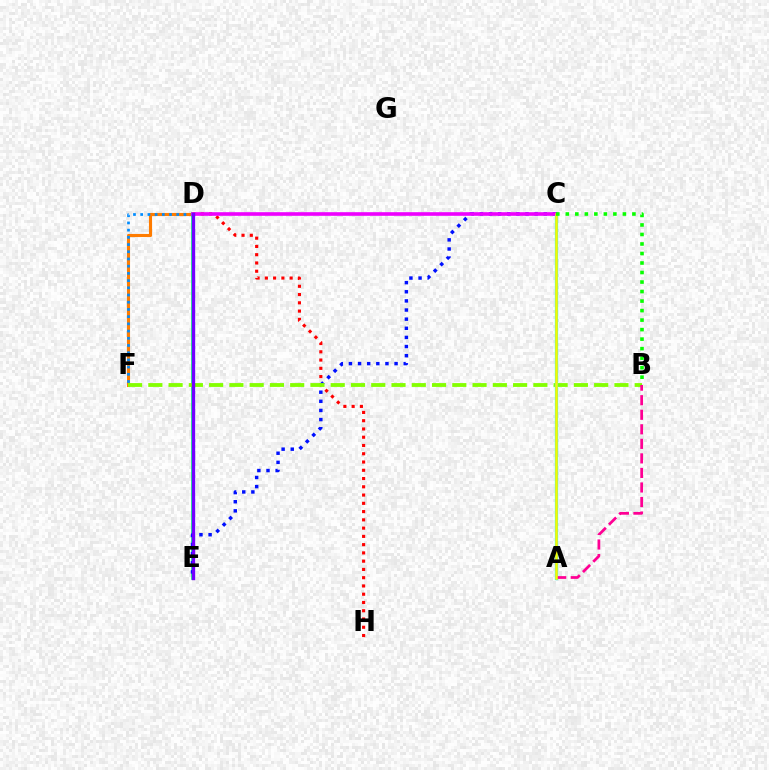{('D', 'E'): [{'color': '#00ff74', 'line_style': 'solid', 'thickness': 2.63}, {'color': '#7200ff', 'line_style': 'solid', 'thickness': 2.41}], ('D', 'F'): [{'color': '#ff7c00', 'line_style': 'solid', 'thickness': 2.24}, {'color': '#008cff', 'line_style': 'dotted', 'thickness': 1.96}], ('D', 'H'): [{'color': '#ff0000', 'line_style': 'dotted', 'thickness': 2.24}], ('C', 'E'): [{'color': '#0010ff', 'line_style': 'dotted', 'thickness': 2.48}], ('B', 'F'): [{'color': '#84ff00', 'line_style': 'dashed', 'thickness': 2.75}], ('A', 'C'): [{'color': '#00fff6', 'line_style': 'solid', 'thickness': 2.34}, {'color': '#fcf500', 'line_style': 'solid', 'thickness': 1.82}], ('A', 'B'): [{'color': '#ff0094', 'line_style': 'dashed', 'thickness': 1.98}], ('C', 'D'): [{'color': '#ee00ff', 'line_style': 'solid', 'thickness': 2.61}], ('B', 'C'): [{'color': '#08ff00', 'line_style': 'dotted', 'thickness': 2.59}]}